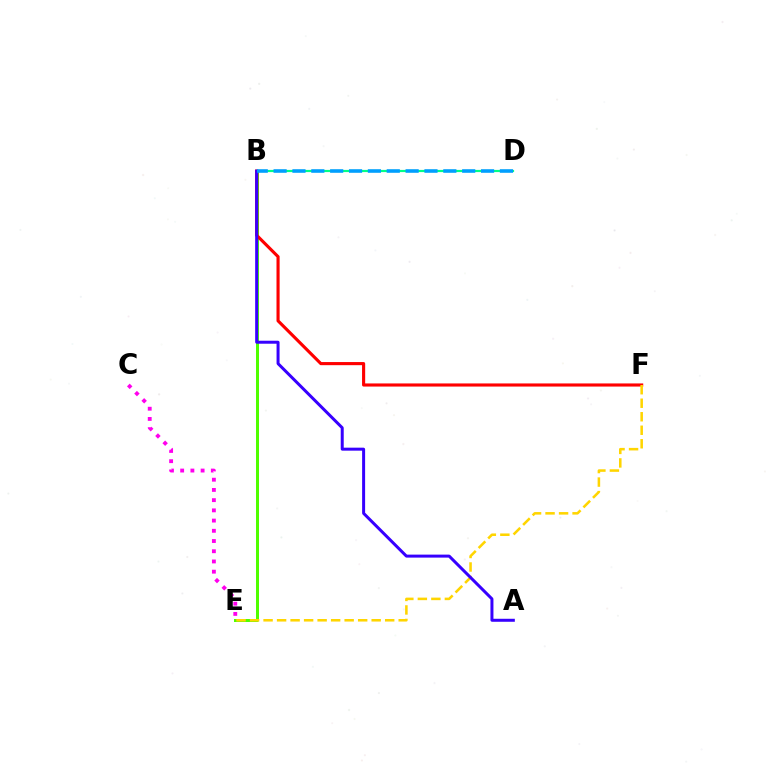{('B', 'D'): [{'color': '#00ff86', 'line_style': 'solid', 'thickness': 1.58}, {'color': '#009eff', 'line_style': 'dashed', 'thickness': 2.56}], ('B', 'E'): [{'color': '#4fff00', 'line_style': 'solid', 'thickness': 2.16}], ('B', 'F'): [{'color': '#ff0000', 'line_style': 'solid', 'thickness': 2.25}], ('E', 'F'): [{'color': '#ffd500', 'line_style': 'dashed', 'thickness': 1.84}], ('C', 'E'): [{'color': '#ff00ed', 'line_style': 'dotted', 'thickness': 2.78}], ('A', 'B'): [{'color': '#3700ff', 'line_style': 'solid', 'thickness': 2.16}]}